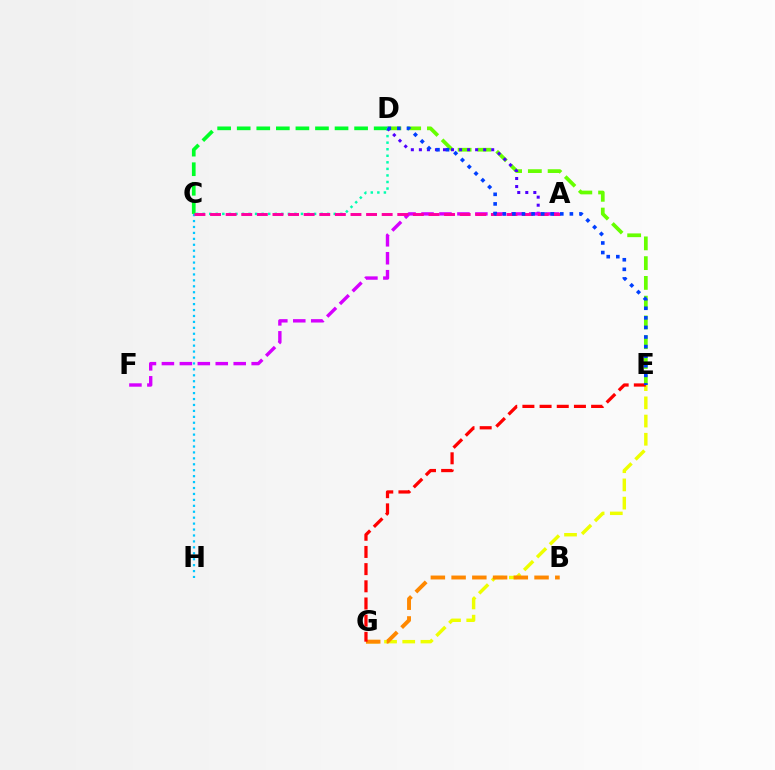{('C', 'D'): [{'color': '#00ff27', 'line_style': 'dashed', 'thickness': 2.66}, {'color': '#00ffaf', 'line_style': 'dotted', 'thickness': 1.78}], ('C', 'H'): [{'color': '#00c7ff', 'line_style': 'dotted', 'thickness': 1.61}], ('D', 'E'): [{'color': '#66ff00', 'line_style': 'dashed', 'thickness': 2.68}, {'color': '#003fff', 'line_style': 'dotted', 'thickness': 2.6}], ('A', 'D'): [{'color': '#4f00ff', 'line_style': 'dotted', 'thickness': 2.18}], ('A', 'F'): [{'color': '#d600ff', 'line_style': 'dashed', 'thickness': 2.44}], ('A', 'C'): [{'color': '#ff00a0', 'line_style': 'dashed', 'thickness': 2.12}], ('E', 'G'): [{'color': '#eeff00', 'line_style': 'dashed', 'thickness': 2.47}, {'color': '#ff0000', 'line_style': 'dashed', 'thickness': 2.33}], ('B', 'G'): [{'color': '#ff8800', 'line_style': 'dashed', 'thickness': 2.82}]}